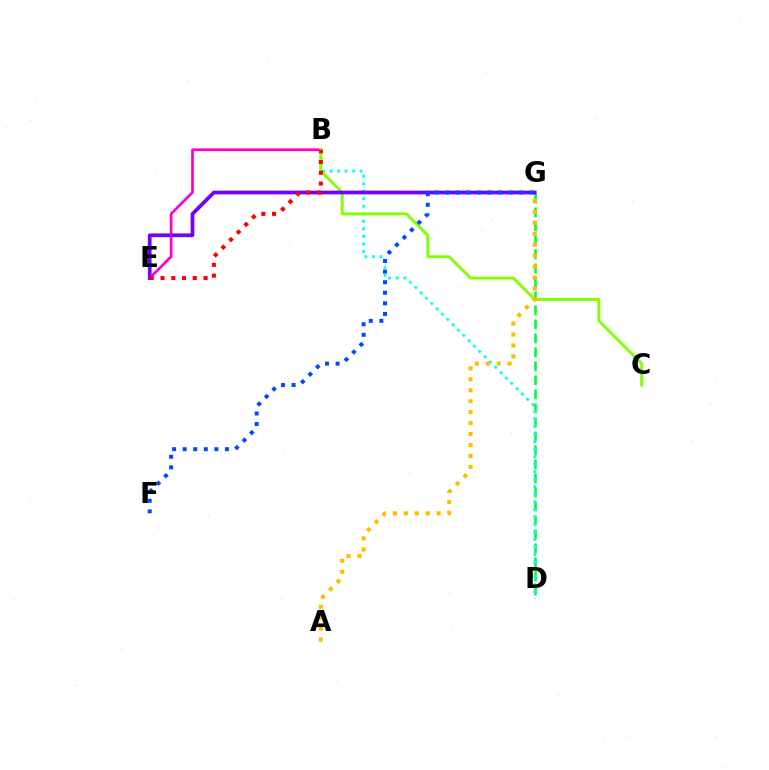{('B', 'E'): [{'color': '#ff00cf', 'line_style': 'solid', 'thickness': 1.96}, {'color': '#ff0000', 'line_style': 'dotted', 'thickness': 2.92}], ('D', 'G'): [{'color': '#00ff39', 'line_style': 'dashed', 'thickness': 1.9}], ('B', 'D'): [{'color': '#00fff6', 'line_style': 'dotted', 'thickness': 2.05}], ('B', 'C'): [{'color': '#84ff00', 'line_style': 'solid', 'thickness': 2.1}], ('E', 'G'): [{'color': '#7200ff', 'line_style': 'solid', 'thickness': 2.68}], ('F', 'G'): [{'color': '#004bff', 'line_style': 'dotted', 'thickness': 2.87}], ('A', 'G'): [{'color': '#ffbd00', 'line_style': 'dotted', 'thickness': 2.98}]}